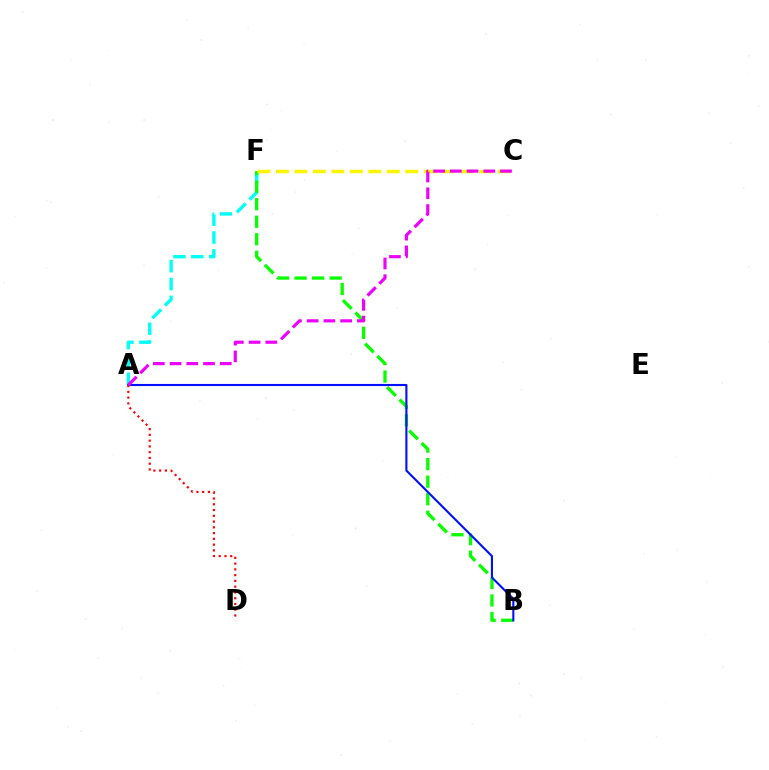{('A', 'F'): [{'color': '#00fff6', 'line_style': 'dashed', 'thickness': 2.43}], ('B', 'F'): [{'color': '#08ff00', 'line_style': 'dashed', 'thickness': 2.38}], ('A', 'B'): [{'color': '#0010ff', 'line_style': 'solid', 'thickness': 1.52}], ('A', 'D'): [{'color': '#ff0000', 'line_style': 'dotted', 'thickness': 1.57}], ('C', 'F'): [{'color': '#fcf500', 'line_style': 'dashed', 'thickness': 2.51}], ('A', 'C'): [{'color': '#ee00ff', 'line_style': 'dashed', 'thickness': 2.27}]}